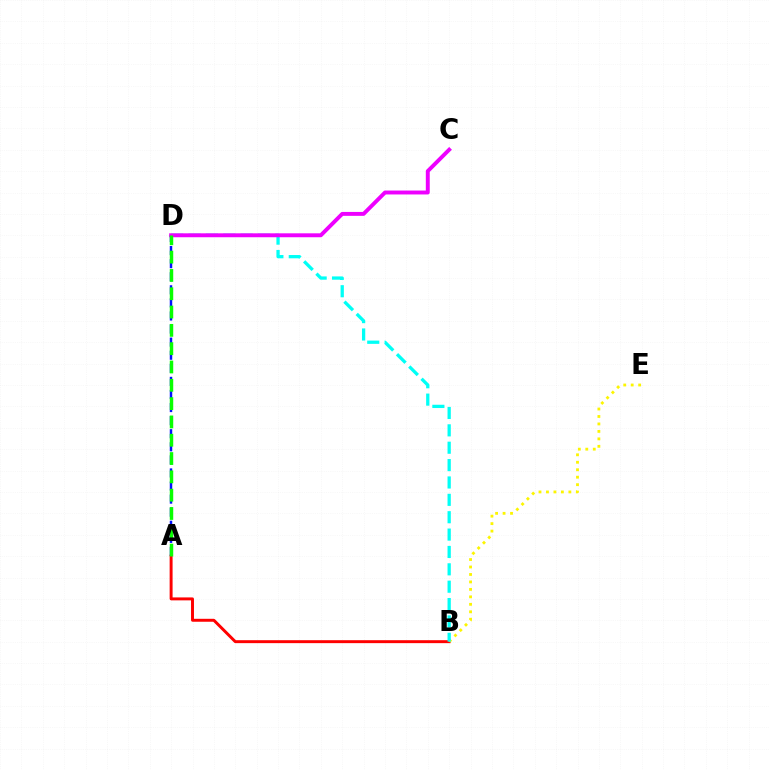{('A', 'B'): [{'color': '#ff0000', 'line_style': 'solid', 'thickness': 2.12}], ('B', 'E'): [{'color': '#fcf500', 'line_style': 'dotted', 'thickness': 2.03}], ('B', 'D'): [{'color': '#00fff6', 'line_style': 'dashed', 'thickness': 2.36}], ('A', 'D'): [{'color': '#0010ff', 'line_style': 'dashed', 'thickness': 1.78}, {'color': '#08ff00', 'line_style': 'dashed', 'thickness': 2.49}], ('C', 'D'): [{'color': '#ee00ff', 'line_style': 'solid', 'thickness': 2.82}]}